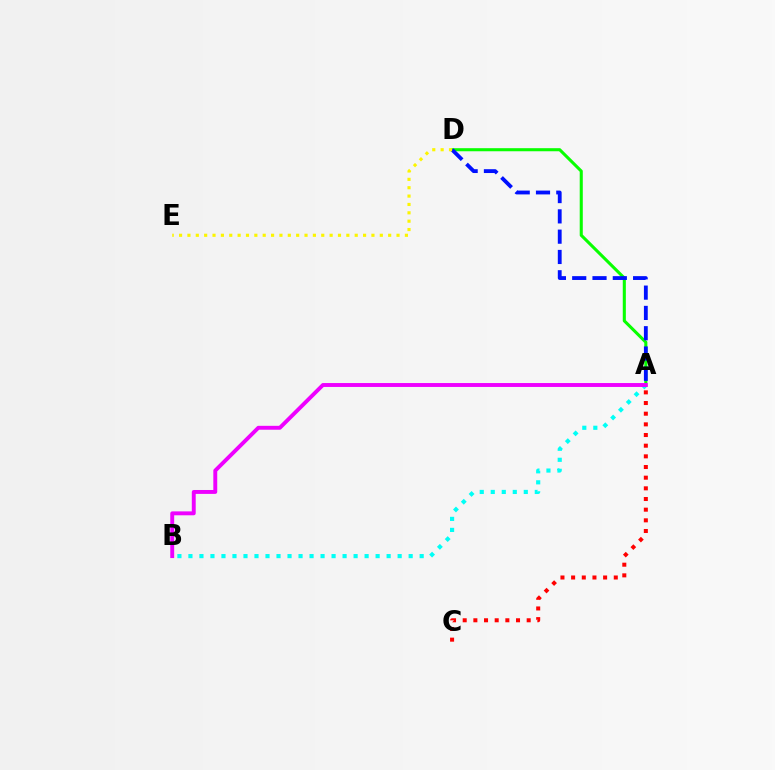{('A', 'C'): [{'color': '#ff0000', 'line_style': 'dotted', 'thickness': 2.9}], ('A', 'B'): [{'color': '#00fff6', 'line_style': 'dotted', 'thickness': 2.99}, {'color': '#ee00ff', 'line_style': 'solid', 'thickness': 2.81}], ('A', 'D'): [{'color': '#08ff00', 'line_style': 'solid', 'thickness': 2.21}, {'color': '#0010ff', 'line_style': 'dashed', 'thickness': 2.76}], ('D', 'E'): [{'color': '#fcf500', 'line_style': 'dotted', 'thickness': 2.27}]}